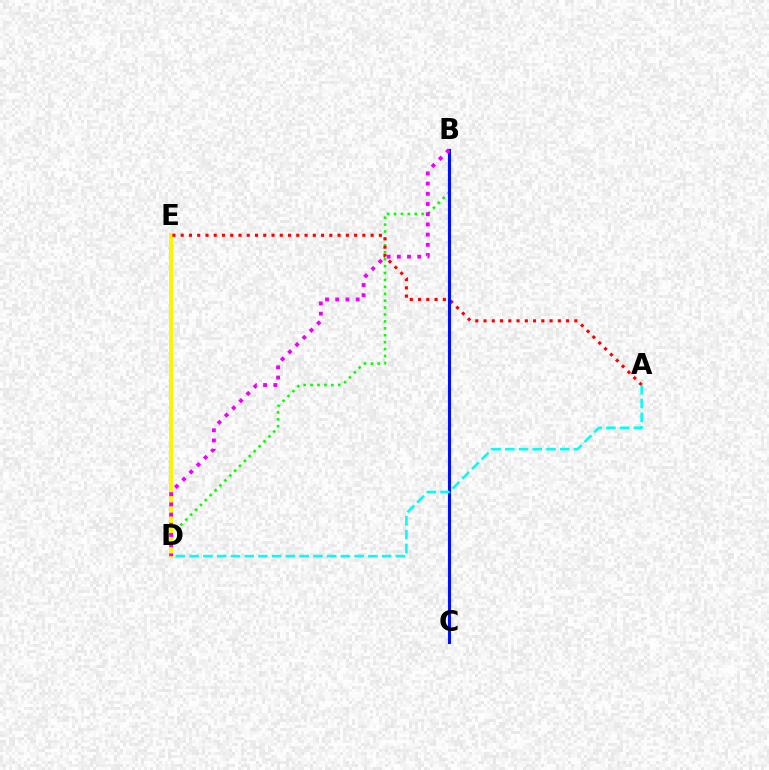{('B', 'D'): [{'color': '#08ff00', 'line_style': 'dotted', 'thickness': 1.88}, {'color': '#ee00ff', 'line_style': 'dotted', 'thickness': 2.77}], ('D', 'E'): [{'color': '#fcf500', 'line_style': 'solid', 'thickness': 2.86}], ('A', 'E'): [{'color': '#ff0000', 'line_style': 'dotted', 'thickness': 2.24}], ('B', 'C'): [{'color': '#0010ff', 'line_style': 'solid', 'thickness': 2.22}], ('A', 'D'): [{'color': '#00fff6', 'line_style': 'dashed', 'thickness': 1.87}]}